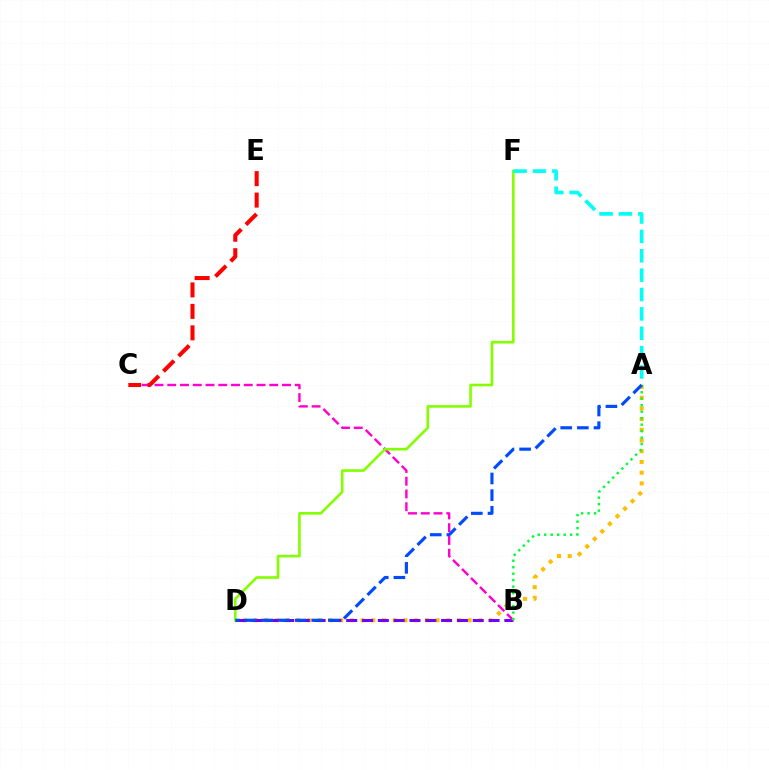{('A', 'D'): [{'color': '#ffbd00', 'line_style': 'dotted', 'thickness': 2.91}, {'color': '#004bff', 'line_style': 'dashed', 'thickness': 2.26}], ('B', 'D'): [{'color': '#7200ff', 'line_style': 'dashed', 'thickness': 2.15}], ('B', 'C'): [{'color': '#ff00cf', 'line_style': 'dashed', 'thickness': 1.73}], ('D', 'F'): [{'color': '#84ff00', 'line_style': 'solid', 'thickness': 1.9}], ('A', 'B'): [{'color': '#00ff39', 'line_style': 'dotted', 'thickness': 1.76}], ('A', 'F'): [{'color': '#00fff6', 'line_style': 'dashed', 'thickness': 2.63}], ('C', 'E'): [{'color': '#ff0000', 'line_style': 'dashed', 'thickness': 2.92}]}